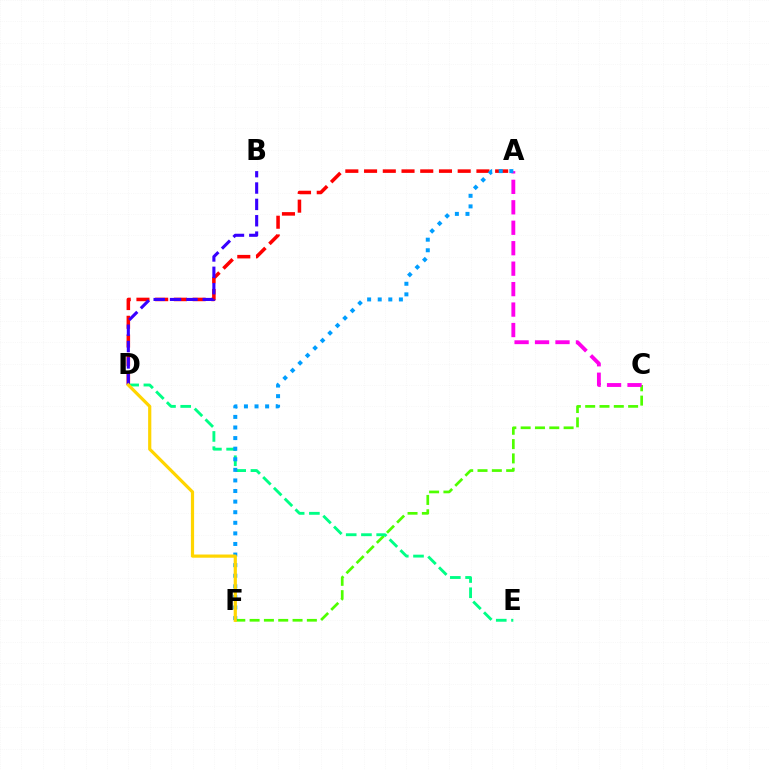{('A', 'D'): [{'color': '#ff0000', 'line_style': 'dashed', 'thickness': 2.54}], ('C', 'F'): [{'color': '#4fff00', 'line_style': 'dashed', 'thickness': 1.95}], ('D', 'E'): [{'color': '#00ff86', 'line_style': 'dashed', 'thickness': 2.07}], ('A', 'C'): [{'color': '#ff00ed', 'line_style': 'dashed', 'thickness': 2.78}], ('B', 'D'): [{'color': '#3700ff', 'line_style': 'dashed', 'thickness': 2.22}], ('A', 'F'): [{'color': '#009eff', 'line_style': 'dotted', 'thickness': 2.88}], ('D', 'F'): [{'color': '#ffd500', 'line_style': 'solid', 'thickness': 2.3}]}